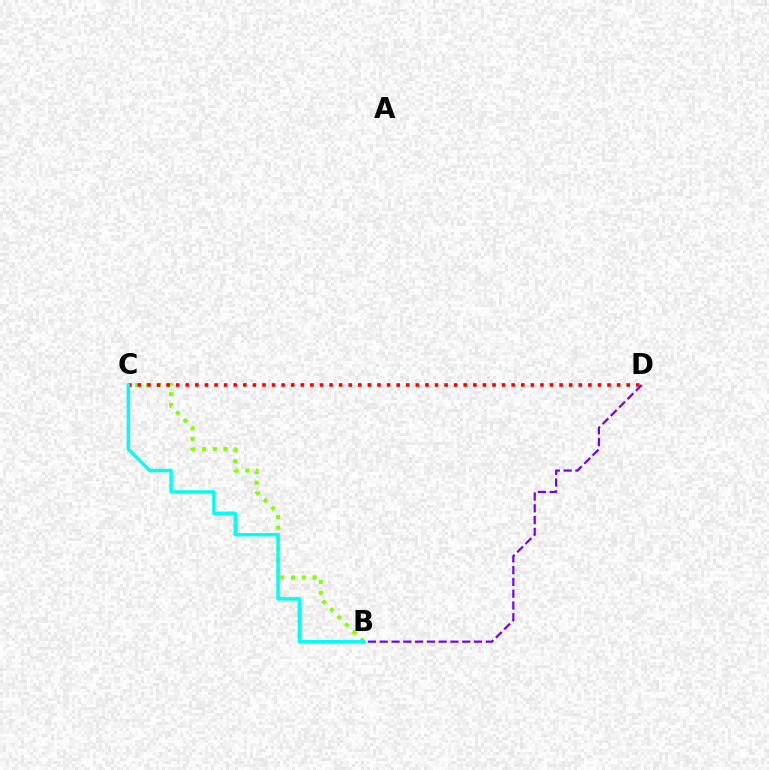{('B', 'C'): [{'color': '#84ff00', 'line_style': 'dotted', 'thickness': 2.93}, {'color': '#00fff6', 'line_style': 'solid', 'thickness': 2.48}], ('C', 'D'): [{'color': '#ff0000', 'line_style': 'dotted', 'thickness': 2.6}], ('B', 'D'): [{'color': '#7200ff', 'line_style': 'dashed', 'thickness': 1.6}]}